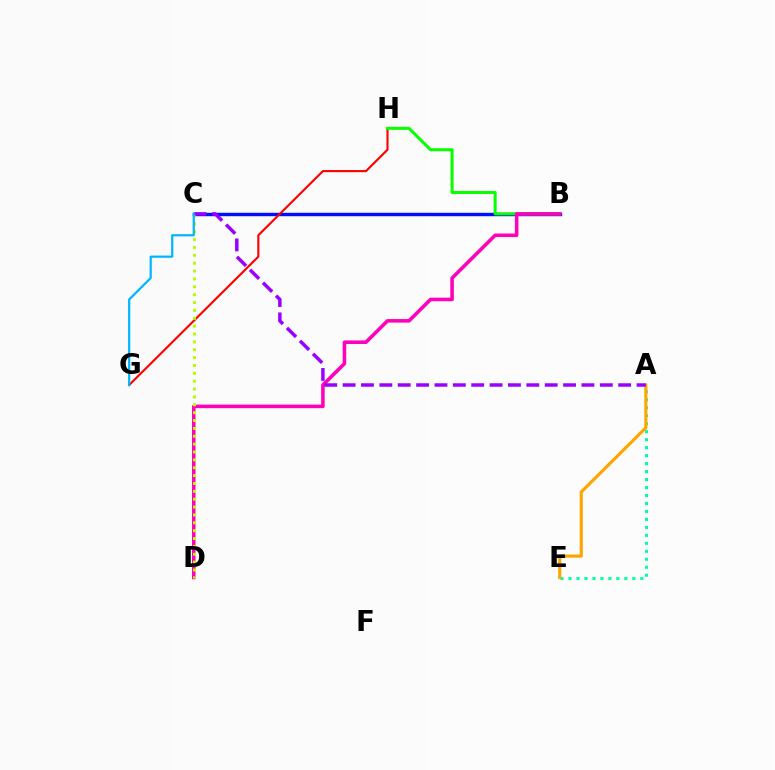{('B', 'C'): [{'color': '#0010ff', 'line_style': 'solid', 'thickness': 2.45}], ('G', 'H'): [{'color': '#ff0000', 'line_style': 'solid', 'thickness': 1.53}], ('B', 'H'): [{'color': '#08ff00', 'line_style': 'solid', 'thickness': 2.18}], ('B', 'D'): [{'color': '#ff00bd', 'line_style': 'solid', 'thickness': 2.56}], ('C', 'D'): [{'color': '#b3ff00', 'line_style': 'dotted', 'thickness': 2.14}], ('A', 'E'): [{'color': '#00ff9d', 'line_style': 'dotted', 'thickness': 2.17}, {'color': '#ffa500', 'line_style': 'solid', 'thickness': 2.25}], ('A', 'C'): [{'color': '#9b00ff', 'line_style': 'dashed', 'thickness': 2.5}], ('C', 'G'): [{'color': '#00b5ff', 'line_style': 'solid', 'thickness': 1.58}]}